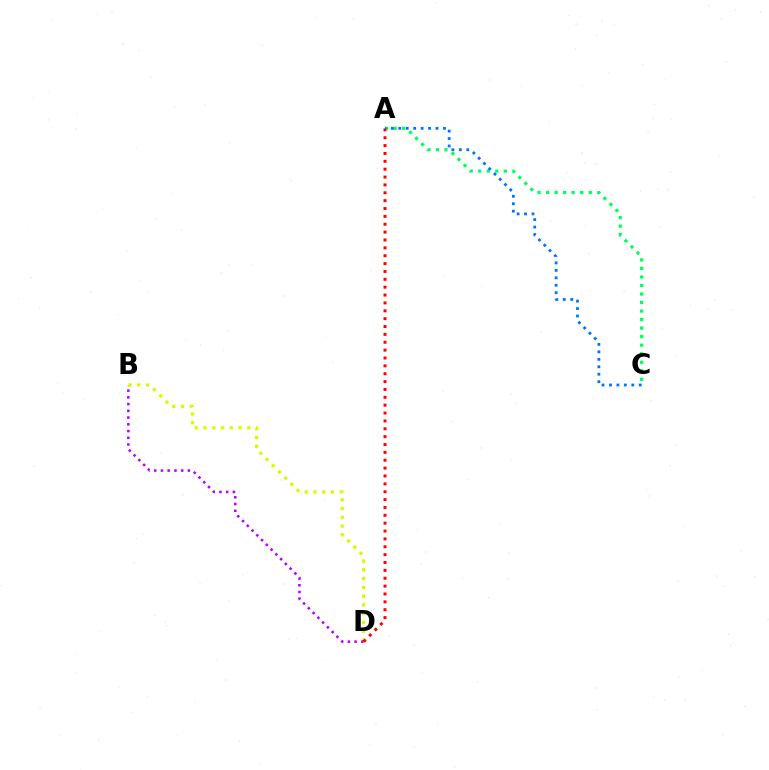{('B', 'D'): [{'color': '#d1ff00', 'line_style': 'dotted', 'thickness': 2.38}, {'color': '#b900ff', 'line_style': 'dotted', 'thickness': 1.83}], ('A', 'C'): [{'color': '#00ff5c', 'line_style': 'dotted', 'thickness': 2.32}, {'color': '#0074ff', 'line_style': 'dotted', 'thickness': 2.02}], ('A', 'D'): [{'color': '#ff0000', 'line_style': 'dotted', 'thickness': 2.14}]}